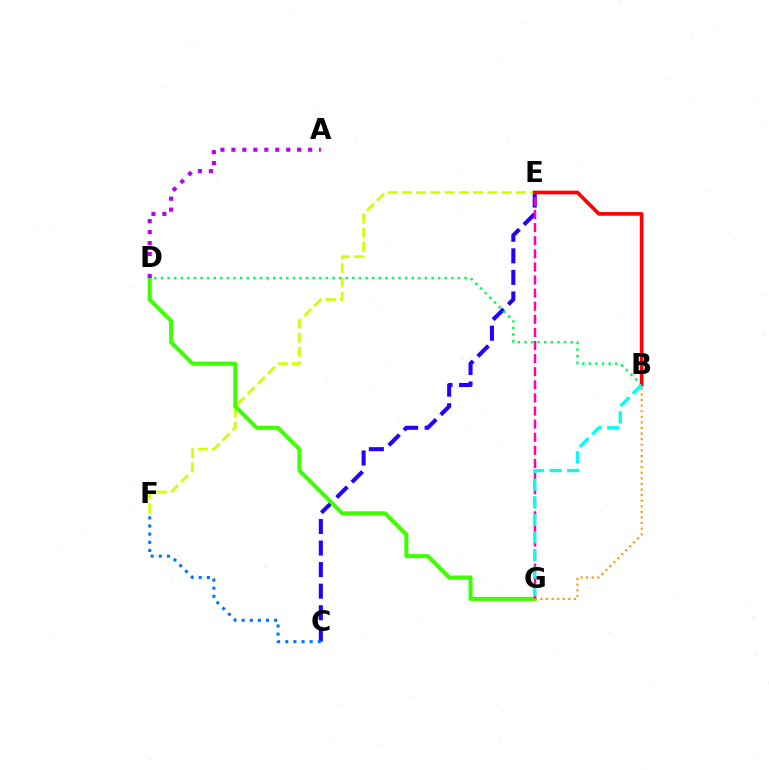{('C', 'E'): [{'color': '#2500ff', 'line_style': 'dashed', 'thickness': 2.93}], ('E', 'F'): [{'color': '#d1ff00', 'line_style': 'dashed', 'thickness': 1.93}], ('D', 'G'): [{'color': '#3dff00', 'line_style': 'solid', 'thickness': 2.9}], ('E', 'G'): [{'color': '#ff00ac', 'line_style': 'dashed', 'thickness': 1.78}], ('B', 'D'): [{'color': '#00ff5c', 'line_style': 'dotted', 'thickness': 1.79}], ('B', 'E'): [{'color': '#ff0000', 'line_style': 'solid', 'thickness': 2.63}], ('C', 'F'): [{'color': '#0074ff', 'line_style': 'dotted', 'thickness': 2.21}], ('A', 'D'): [{'color': '#b900ff', 'line_style': 'dotted', 'thickness': 2.98}], ('B', 'G'): [{'color': '#ff9400', 'line_style': 'dotted', 'thickness': 1.52}, {'color': '#00fff6', 'line_style': 'dashed', 'thickness': 2.38}]}